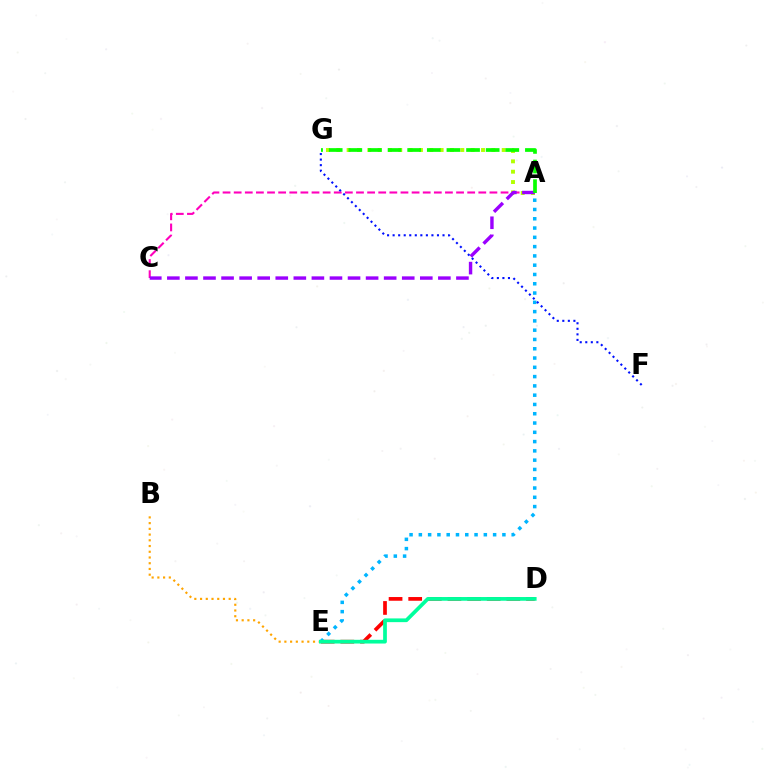{('B', 'E'): [{'color': '#ffa500', 'line_style': 'dotted', 'thickness': 1.56}], ('A', 'G'): [{'color': '#b3ff00', 'line_style': 'dotted', 'thickness': 2.81}, {'color': '#08ff00', 'line_style': 'dashed', 'thickness': 2.67}], ('D', 'E'): [{'color': '#ff0000', 'line_style': 'dashed', 'thickness': 2.67}, {'color': '#00ff9d', 'line_style': 'solid', 'thickness': 2.68}], ('A', 'C'): [{'color': '#ff00bd', 'line_style': 'dashed', 'thickness': 1.51}, {'color': '#9b00ff', 'line_style': 'dashed', 'thickness': 2.45}], ('A', 'E'): [{'color': '#00b5ff', 'line_style': 'dotted', 'thickness': 2.52}], ('F', 'G'): [{'color': '#0010ff', 'line_style': 'dotted', 'thickness': 1.51}]}